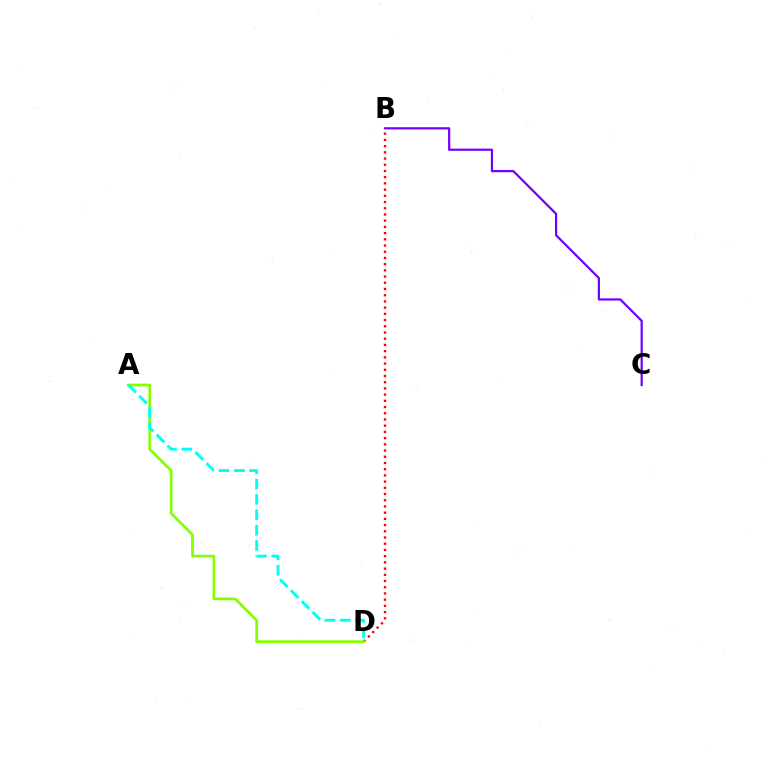{('B', 'D'): [{'color': '#ff0000', 'line_style': 'dotted', 'thickness': 1.69}], ('A', 'D'): [{'color': '#84ff00', 'line_style': 'solid', 'thickness': 1.96}, {'color': '#00fff6', 'line_style': 'dashed', 'thickness': 2.09}], ('B', 'C'): [{'color': '#7200ff', 'line_style': 'solid', 'thickness': 1.6}]}